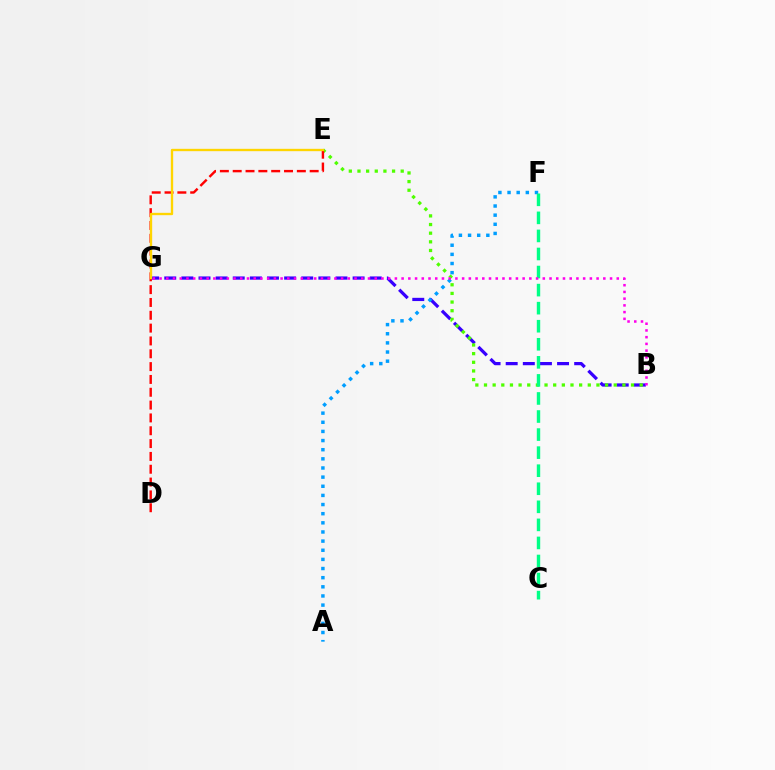{('B', 'G'): [{'color': '#3700ff', 'line_style': 'dashed', 'thickness': 2.33}, {'color': '#ff00ed', 'line_style': 'dotted', 'thickness': 1.83}], ('B', 'E'): [{'color': '#4fff00', 'line_style': 'dotted', 'thickness': 2.35}], ('A', 'F'): [{'color': '#009eff', 'line_style': 'dotted', 'thickness': 2.48}], ('D', 'E'): [{'color': '#ff0000', 'line_style': 'dashed', 'thickness': 1.74}], ('E', 'G'): [{'color': '#ffd500', 'line_style': 'solid', 'thickness': 1.69}], ('C', 'F'): [{'color': '#00ff86', 'line_style': 'dashed', 'thickness': 2.45}]}